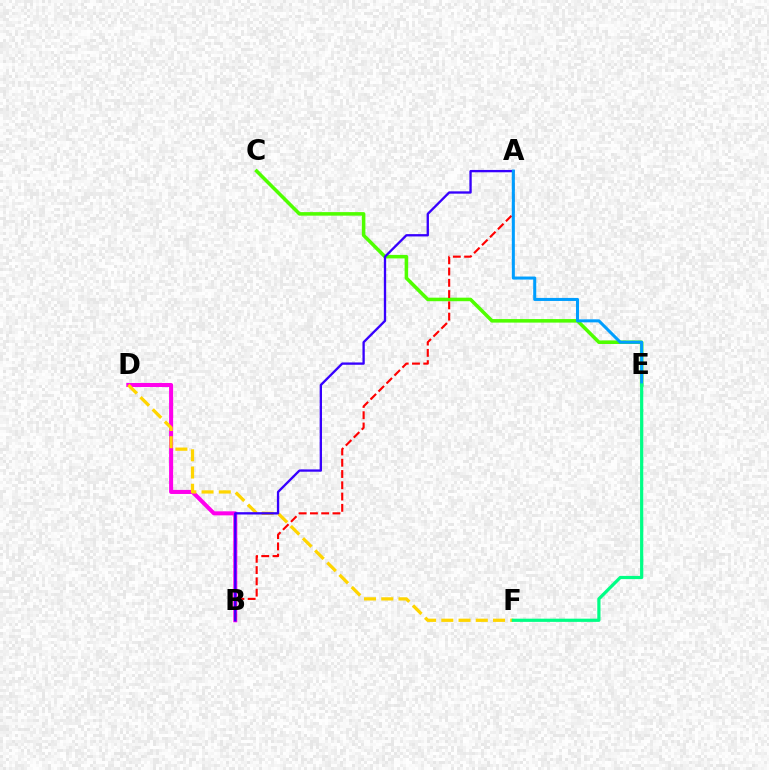{('C', 'E'): [{'color': '#4fff00', 'line_style': 'solid', 'thickness': 2.55}], ('B', 'D'): [{'color': '#ff00ed', 'line_style': 'solid', 'thickness': 2.91}], ('D', 'F'): [{'color': '#ffd500', 'line_style': 'dashed', 'thickness': 2.34}], ('A', 'B'): [{'color': '#ff0000', 'line_style': 'dashed', 'thickness': 1.53}, {'color': '#3700ff', 'line_style': 'solid', 'thickness': 1.67}], ('A', 'E'): [{'color': '#009eff', 'line_style': 'solid', 'thickness': 2.19}], ('E', 'F'): [{'color': '#00ff86', 'line_style': 'solid', 'thickness': 2.31}]}